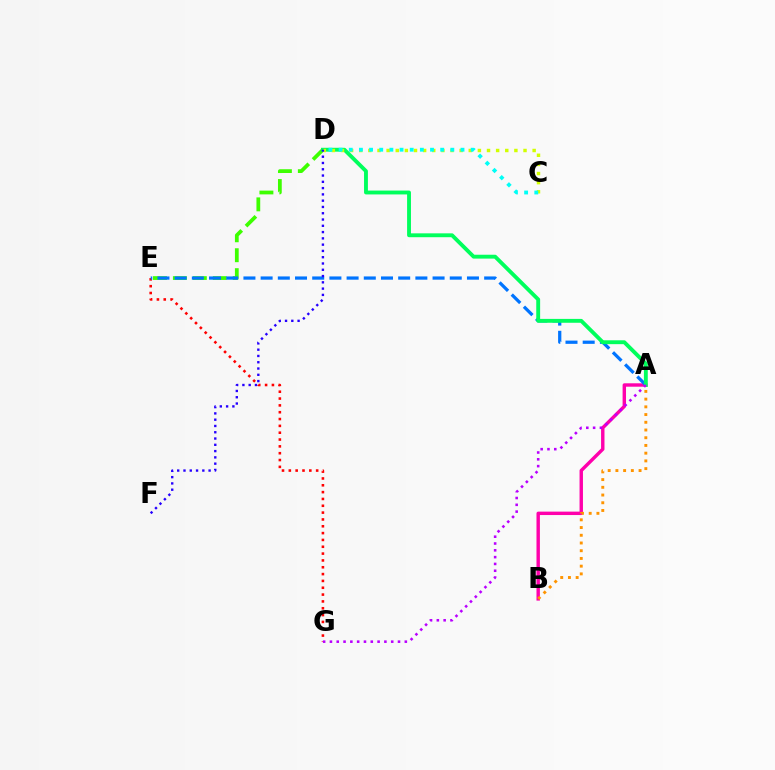{('E', 'G'): [{'color': '#ff0000', 'line_style': 'dotted', 'thickness': 1.86}], ('D', 'E'): [{'color': '#3dff00', 'line_style': 'dashed', 'thickness': 2.71}], ('A', 'B'): [{'color': '#ff00ac', 'line_style': 'solid', 'thickness': 2.46}, {'color': '#ff9400', 'line_style': 'dotted', 'thickness': 2.1}], ('A', 'E'): [{'color': '#0074ff', 'line_style': 'dashed', 'thickness': 2.34}], ('A', 'D'): [{'color': '#00ff5c', 'line_style': 'solid', 'thickness': 2.78}], ('C', 'D'): [{'color': '#d1ff00', 'line_style': 'dotted', 'thickness': 2.48}, {'color': '#00fff6', 'line_style': 'dotted', 'thickness': 2.76}], ('D', 'F'): [{'color': '#2500ff', 'line_style': 'dotted', 'thickness': 1.71}], ('A', 'G'): [{'color': '#b900ff', 'line_style': 'dotted', 'thickness': 1.85}]}